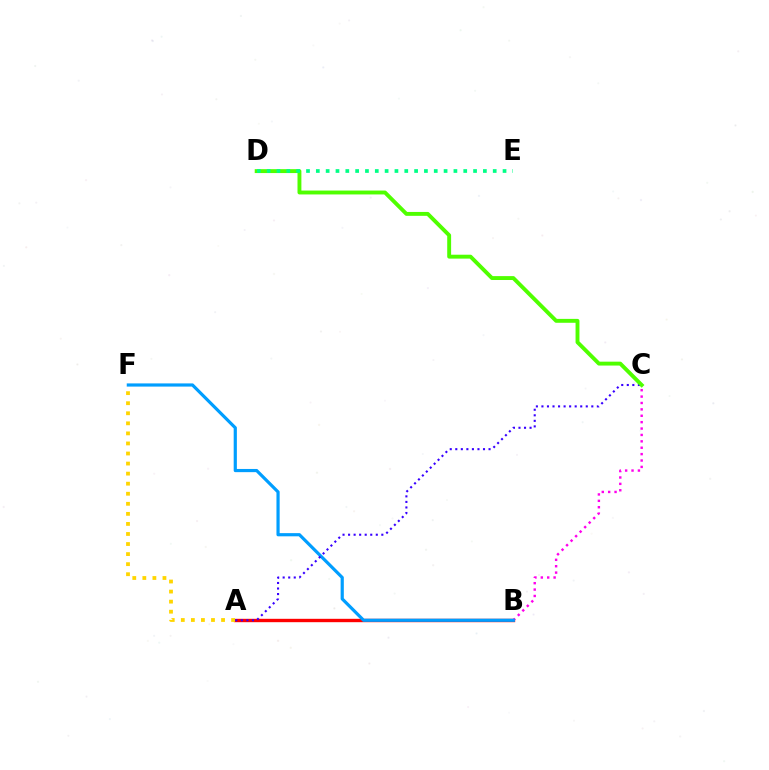{('A', 'B'): [{'color': '#ff0000', 'line_style': 'solid', 'thickness': 2.43}], ('B', 'C'): [{'color': '#ff00ed', 'line_style': 'dotted', 'thickness': 1.74}], ('A', 'F'): [{'color': '#ffd500', 'line_style': 'dotted', 'thickness': 2.73}], ('B', 'F'): [{'color': '#009eff', 'line_style': 'solid', 'thickness': 2.3}], ('A', 'C'): [{'color': '#3700ff', 'line_style': 'dotted', 'thickness': 1.51}], ('C', 'D'): [{'color': '#4fff00', 'line_style': 'solid', 'thickness': 2.8}], ('D', 'E'): [{'color': '#00ff86', 'line_style': 'dotted', 'thickness': 2.67}]}